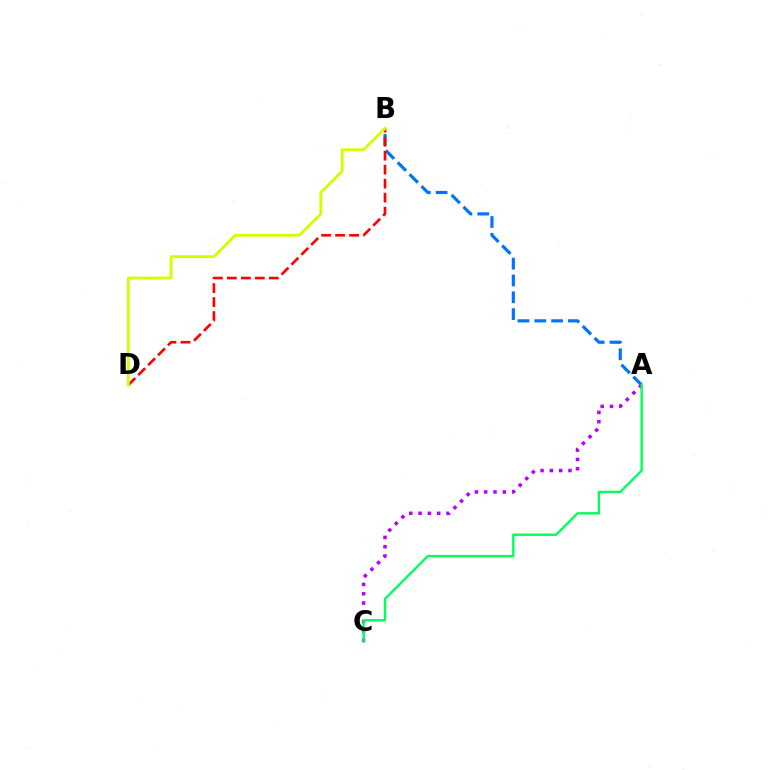{('A', 'B'): [{'color': '#0074ff', 'line_style': 'dashed', 'thickness': 2.29}], ('A', 'C'): [{'color': '#b900ff', 'line_style': 'dotted', 'thickness': 2.53}, {'color': '#00ff5c', 'line_style': 'solid', 'thickness': 1.73}], ('B', 'D'): [{'color': '#ff0000', 'line_style': 'dashed', 'thickness': 1.9}, {'color': '#d1ff00', 'line_style': 'solid', 'thickness': 2.04}]}